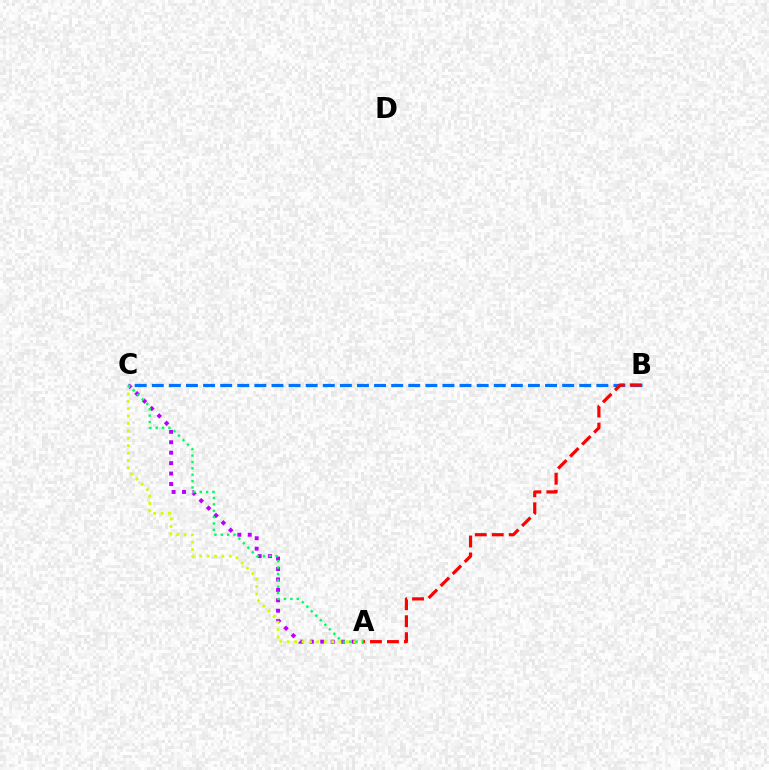{('A', 'C'): [{'color': '#b900ff', 'line_style': 'dotted', 'thickness': 2.83}, {'color': '#d1ff00', 'line_style': 'dotted', 'thickness': 2.01}, {'color': '#00ff5c', 'line_style': 'dotted', 'thickness': 1.73}], ('B', 'C'): [{'color': '#0074ff', 'line_style': 'dashed', 'thickness': 2.32}], ('A', 'B'): [{'color': '#ff0000', 'line_style': 'dashed', 'thickness': 2.31}]}